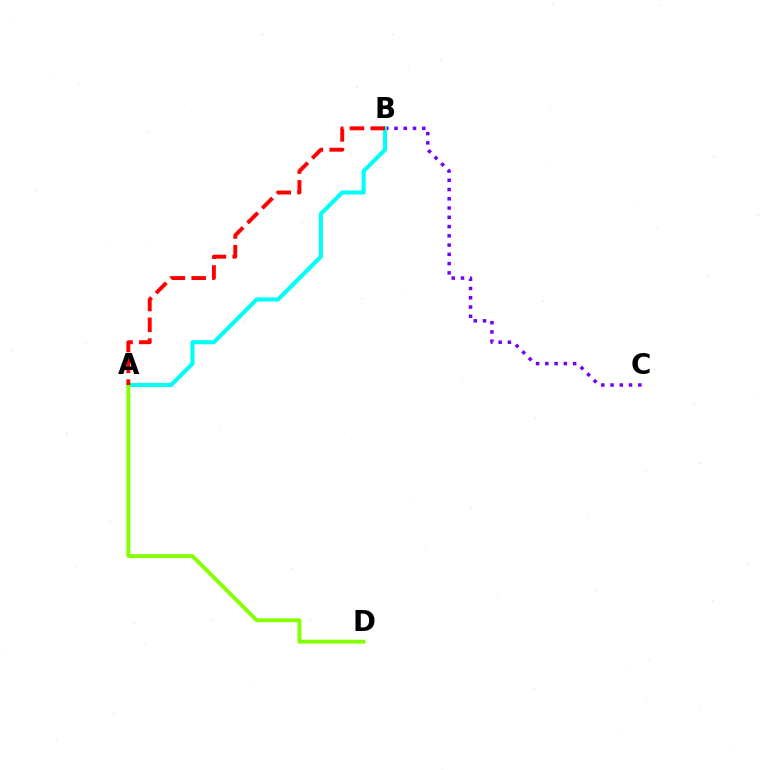{('B', 'C'): [{'color': '#7200ff', 'line_style': 'dotted', 'thickness': 2.52}], ('A', 'B'): [{'color': '#00fff6', 'line_style': 'solid', 'thickness': 2.94}, {'color': '#ff0000', 'line_style': 'dashed', 'thickness': 2.83}], ('A', 'D'): [{'color': '#84ff00', 'line_style': 'solid', 'thickness': 2.77}]}